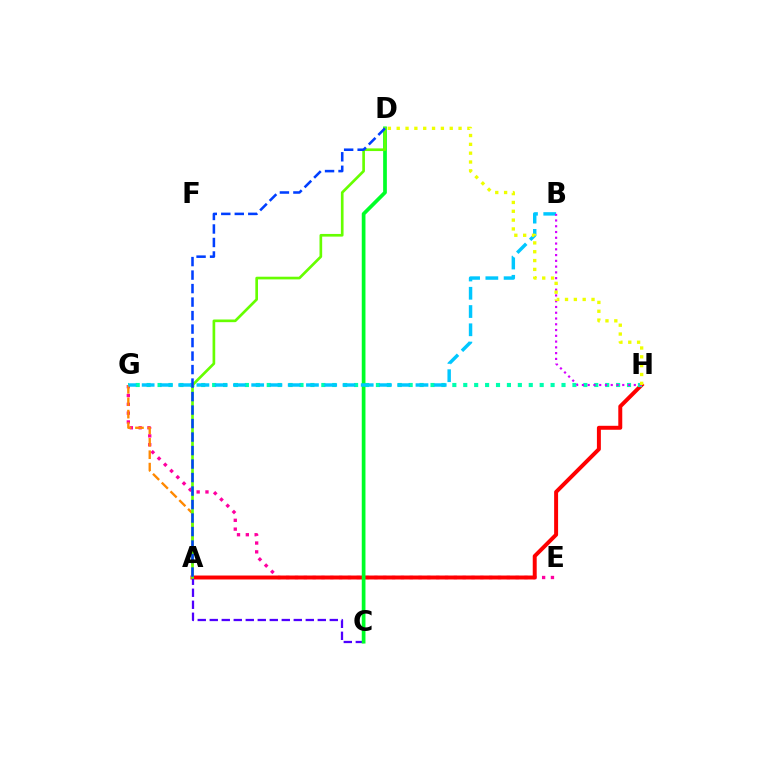{('E', 'G'): [{'color': '#ff00a0', 'line_style': 'dotted', 'thickness': 2.4}], ('A', 'H'): [{'color': '#ff0000', 'line_style': 'solid', 'thickness': 2.85}], ('G', 'H'): [{'color': '#00ffaf', 'line_style': 'dotted', 'thickness': 2.97}], ('A', 'G'): [{'color': '#ff8800', 'line_style': 'dashed', 'thickness': 1.68}], ('A', 'C'): [{'color': '#4f00ff', 'line_style': 'dashed', 'thickness': 1.63}], ('C', 'D'): [{'color': '#00ff27', 'line_style': 'solid', 'thickness': 2.67}], ('B', 'G'): [{'color': '#00c7ff', 'line_style': 'dashed', 'thickness': 2.48}], ('B', 'H'): [{'color': '#d600ff', 'line_style': 'dotted', 'thickness': 1.57}], ('D', 'H'): [{'color': '#eeff00', 'line_style': 'dotted', 'thickness': 2.4}], ('A', 'D'): [{'color': '#66ff00', 'line_style': 'solid', 'thickness': 1.92}, {'color': '#003fff', 'line_style': 'dashed', 'thickness': 1.83}]}